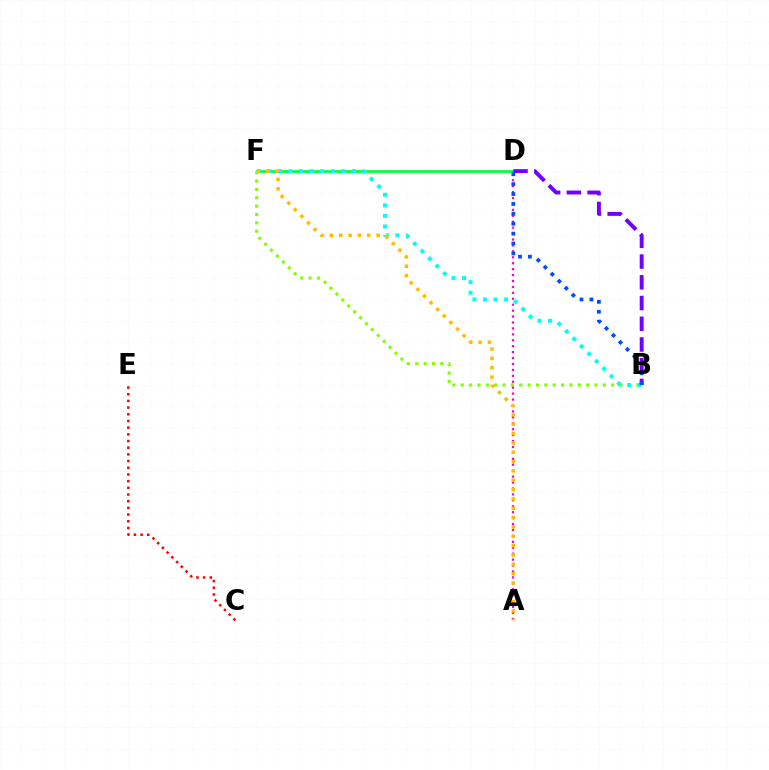{('D', 'F'): [{'color': '#00ff39', 'line_style': 'solid', 'thickness': 1.94}], ('B', 'F'): [{'color': '#84ff00', 'line_style': 'dotted', 'thickness': 2.27}, {'color': '#00fff6', 'line_style': 'dotted', 'thickness': 2.87}], ('C', 'E'): [{'color': '#ff0000', 'line_style': 'dotted', 'thickness': 1.82}], ('A', 'D'): [{'color': '#ff00cf', 'line_style': 'dotted', 'thickness': 1.61}], ('A', 'F'): [{'color': '#ffbd00', 'line_style': 'dotted', 'thickness': 2.54}], ('B', 'D'): [{'color': '#7200ff', 'line_style': 'dashed', 'thickness': 2.82}, {'color': '#004bff', 'line_style': 'dotted', 'thickness': 2.69}]}